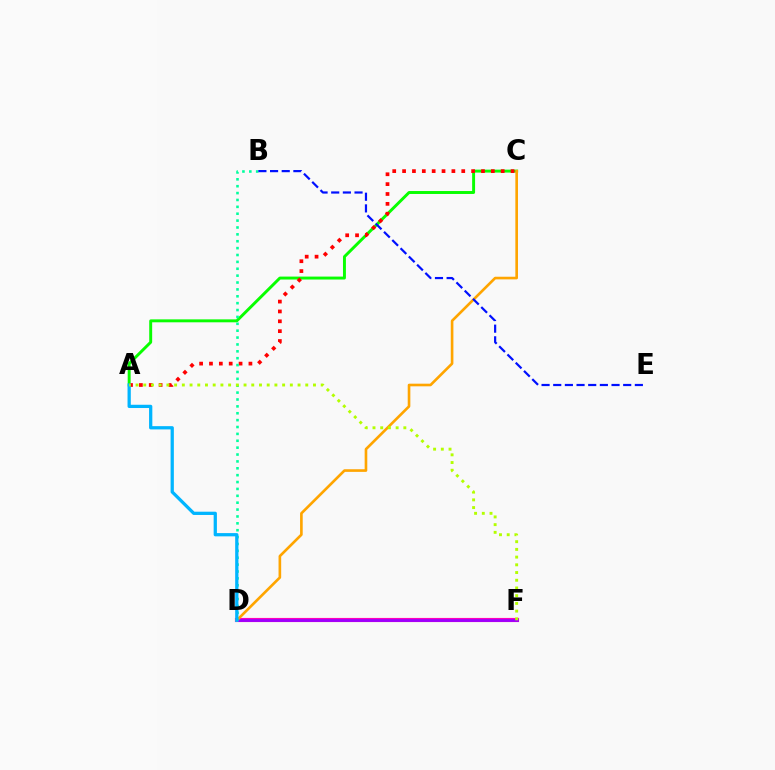{('A', 'C'): [{'color': '#08ff00', 'line_style': 'solid', 'thickness': 2.11}, {'color': '#ff0000', 'line_style': 'dotted', 'thickness': 2.68}], ('D', 'F'): [{'color': '#ff00bd', 'line_style': 'solid', 'thickness': 2.98}, {'color': '#9b00ff', 'line_style': 'solid', 'thickness': 1.97}], ('C', 'D'): [{'color': '#ffa500', 'line_style': 'solid', 'thickness': 1.9}], ('B', 'D'): [{'color': '#00ff9d', 'line_style': 'dotted', 'thickness': 1.87}], ('A', 'D'): [{'color': '#00b5ff', 'line_style': 'solid', 'thickness': 2.35}], ('A', 'F'): [{'color': '#b3ff00', 'line_style': 'dotted', 'thickness': 2.1}], ('B', 'E'): [{'color': '#0010ff', 'line_style': 'dashed', 'thickness': 1.58}]}